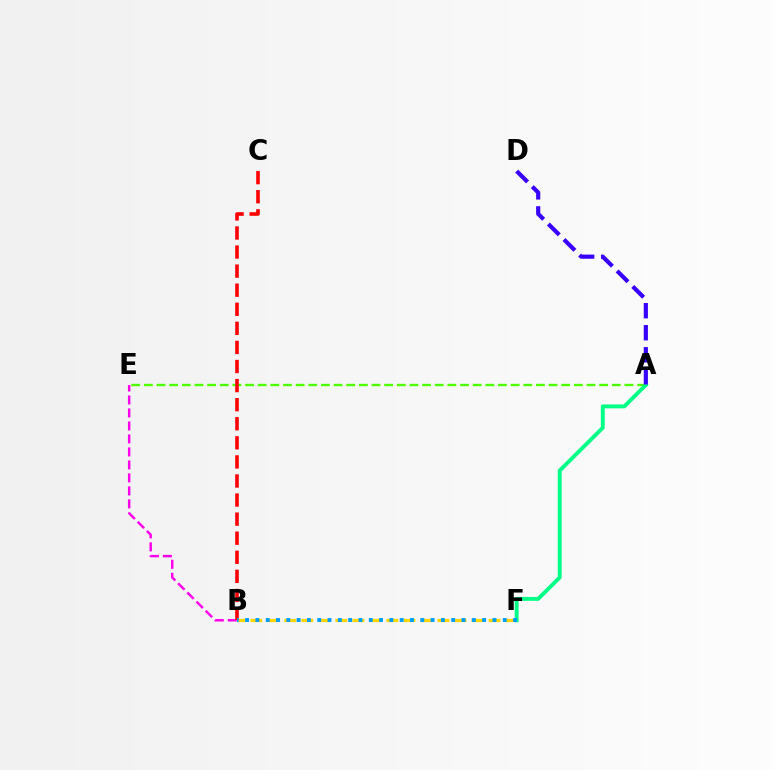{('B', 'F'): [{'color': '#ffd500', 'line_style': 'dashed', 'thickness': 2.31}, {'color': '#009eff', 'line_style': 'dotted', 'thickness': 2.8}], ('B', 'E'): [{'color': '#ff00ed', 'line_style': 'dashed', 'thickness': 1.76}], ('A', 'E'): [{'color': '#4fff00', 'line_style': 'dashed', 'thickness': 1.72}], ('A', 'F'): [{'color': '#00ff86', 'line_style': 'solid', 'thickness': 2.81}], ('B', 'C'): [{'color': '#ff0000', 'line_style': 'dashed', 'thickness': 2.59}], ('A', 'D'): [{'color': '#3700ff', 'line_style': 'dashed', 'thickness': 2.99}]}